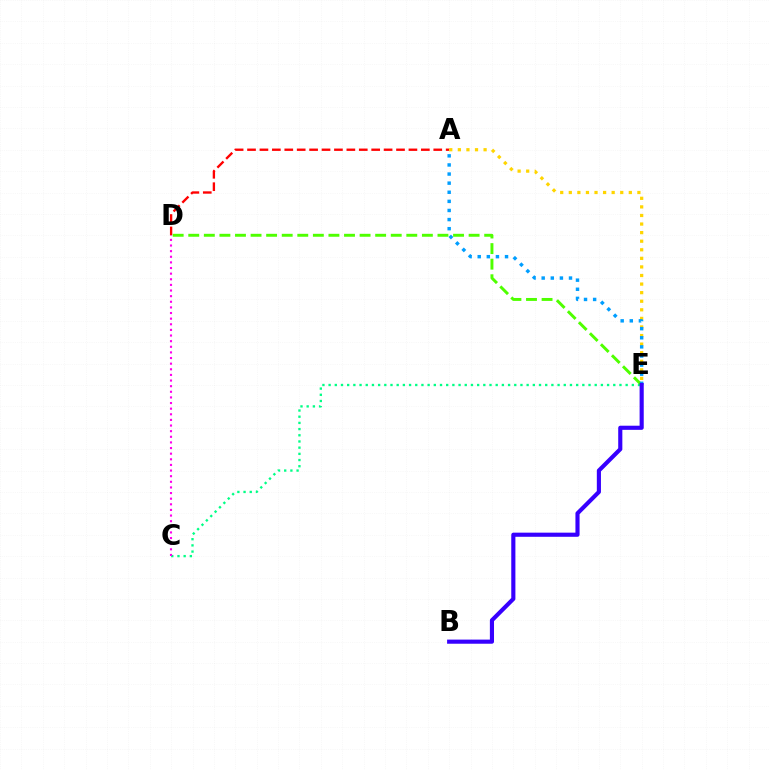{('A', 'D'): [{'color': '#ff0000', 'line_style': 'dashed', 'thickness': 1.69}], ('C', 'E'): [{'color': '#00ff86', 'line_style': 'dotted', 'thickness': 1.68}], ('D', 'E'): [{'color': '#4fff00', 'line_style': 'dashed', 'thickness': 2.12}], ('C', 'D'): [{'color': '#ff00ed', 'line_style': 'dotted', 'thickness': 1.53}], ('A', 'E'): [{'color': '#ffd500', 'line_style': 'dotted', 'thickness': 2.33}, {'color': '#009eff', 'line_style': 'dotted', 'thickness': 2.47}], ('B', 'E'): [{'color': '#3700ff', 'line_style': 'solid', 'thickness': 2.97}]}